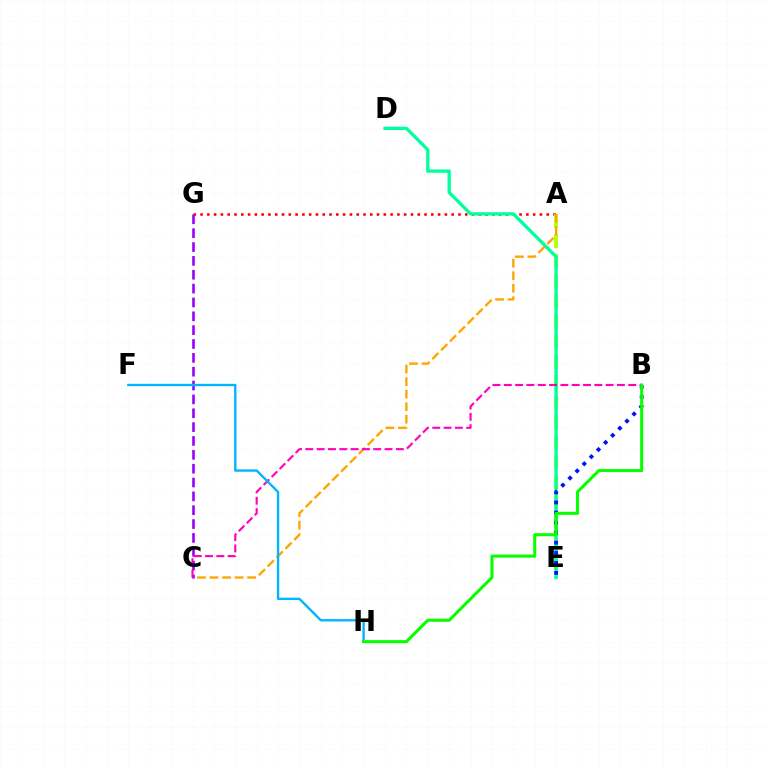{('A', 'G'): [{'color': '#ff0000', 'line_style': 'dotted', 'thickness': 1.84}], ('A', 'E'): [{'color': '#b3ff00', 'line_style': 'dashed', 'thickness': 2.74}], ('D', 'E'): [{'color': '#00ff9d', 'line_style': 'solid', 'thickness': 2.37}], ('A', 'C'): [{'color': '#ffa500', 'line_style': 'dashed', 'thickness': 1.7}], ('C', 'G'): [{'color': '#9b00ff', 'line_style': 'dashed', 'thickness': 1.88}], ('B', 'E'): [{'color': '#0010ff', 'line_style': 'dotted', 'thickness': 2.73}], ('B', 'C'): [{'color': '#ff00bd', 'line_style': 'dashed', 'thickness': 1.54}], ('F', 'H'): [{'color': '#00b5ff', 'line_style': 'solid', 'thickness': 1.7}], ('B', 'H'): [{'color': '#08ff00', 'line_style': 'solid', 'thickness': 2.2}]}